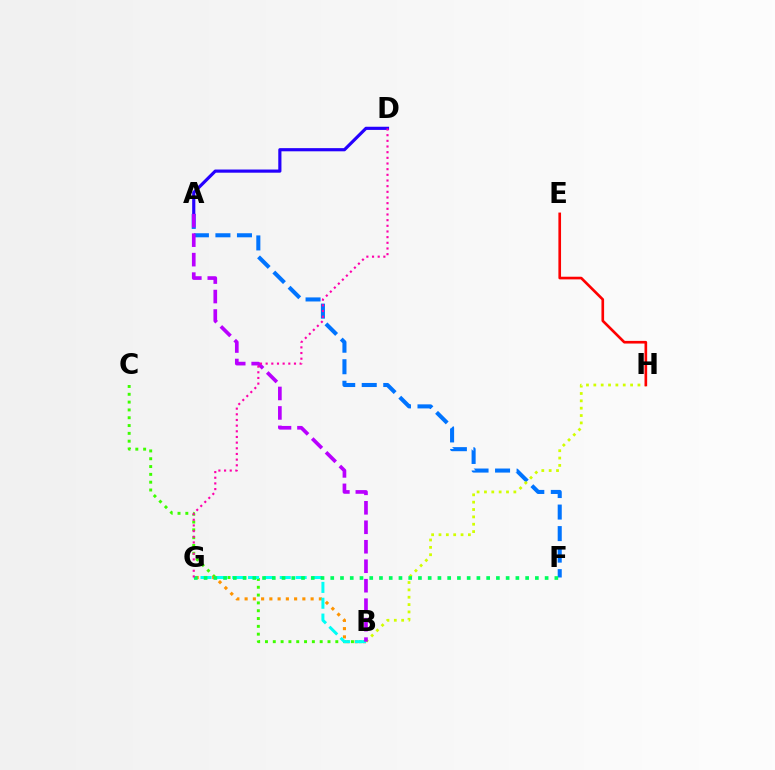{('B', 'C'): [{'color': '#3dff00', 'line_style': 'dotted', 'thickness': 2.12}], ('B', 'G'): [{'color': '#ff9400', 'line_style': 'dotted', 'thickness': 2.24}, {'color': '#00fff6', 'line_style': 'dashed', 'thickness': 2.15}], ('A', 'F'): [{'color': '#0074ff', 'line_style': 'dashed', 'thickness': 2.92}], ('B', 'H'): [{'color': '#d1ff00', 'line_style': 'dotted', 'thickness': 2.0}], ('A', 'D'): [{'color': '#2500ff', 'line_style': 'solid', 'thickness': 2.28}], ('E', 'H'): [{'color': '#ff0000', 'line_style': 'solid', 'thickness': 1.91}], ('A', 'B'): [{'color': '#b900ff', 'line_style': 'dashed', 'thickness': 2.65}], ('F', 'G'): [{'color': '#00ff5c', 'line_style': 'dotted', 'thickness': 2.65}], ('D', 'G'): [{'color': '#ff00ac', 'line_style': 'dotted', 'thickness': 1.54}]}